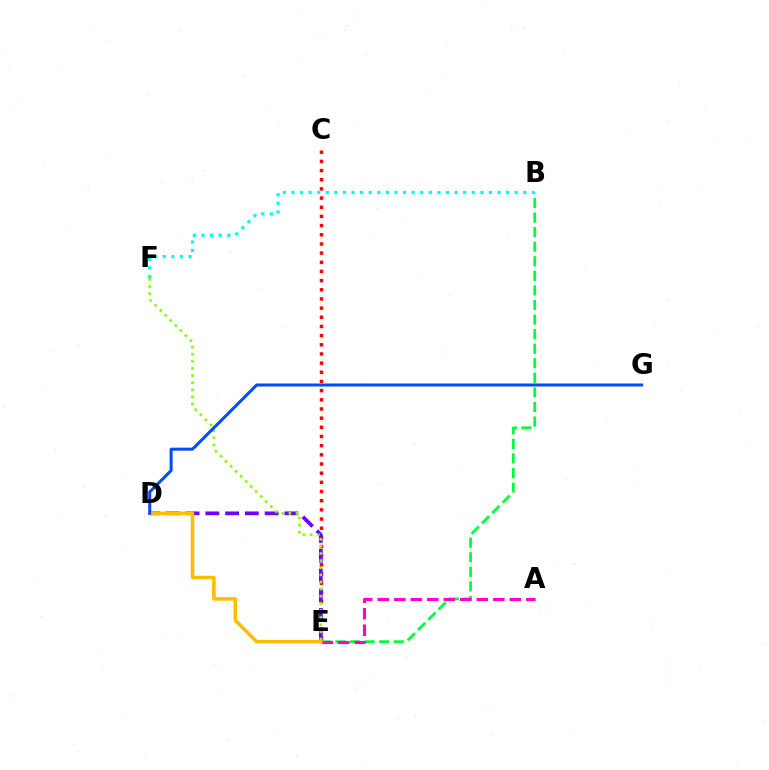{('B', 'E'): [{'color': '#00ff39', 'line_style': 'dashed', 'thickness': 1.98}], ('C', 'E'): [{'color': '#ff0000', 'line_style': 'dotted', 'thickness': 2.49}], ('A', 'E'): [{'color': '#ff00cf', 'line_style': 'dashed', 'thickness': 2.24}], ('B', 'F'): [{'color': '#00fff6', 'line_style': 'dotted', 'thickness': 2.33}], ('D', 'E'): [{'color': '#7200ff', 'line_style': 'dashed', 'thickness': 2.69}, {'color': '#ffbd00', 'line_style': 'solid', 'thickness': 2.54}], ('E', 'F'): [{'color': '#84ff00', 'line_style': 'dotted', 'thickness': 1.93}], ('D', 'G'): [{'color': '#004bff', 'line_style': 'solid', 'thickness': 2.16}]}